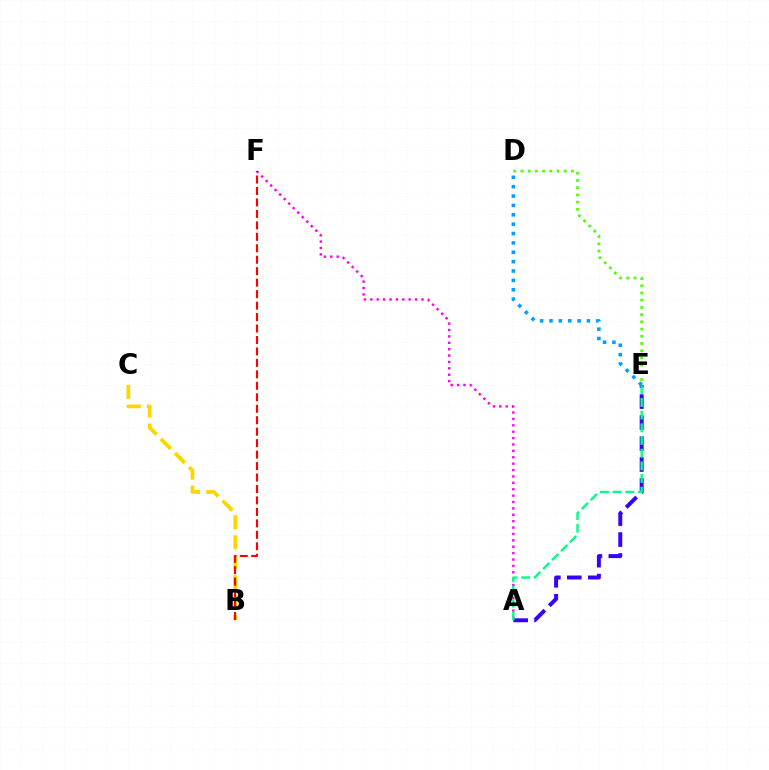{('B', 'C'): [{'color': '#ffd500', 'line_style': 'dashed', 'thickness': 2.71}], ('A', 'F'): [{'color': '#ff00ed', 'line_style': 'dotted', 'thickness': 1.74}], ('B', 'F'): [{'color': '#ff0000', 'line_style': 'dashed', 'thickness': 1.56}], ('A', 'E'): [{'color': '#3700ff', 'line_style': 'dashed', 'thickness': 2.85}, {'color': '#00ff86', 'line_style': 'dashed', 'thickness': 1.72}], ('D', 'E'): [{'color': '#4fff00', 'line_style': 'dotted', 'thickness': 1.96}, {'color': '#009eff', 'line_style': 'dotted', 'thickness': 2.55}]}